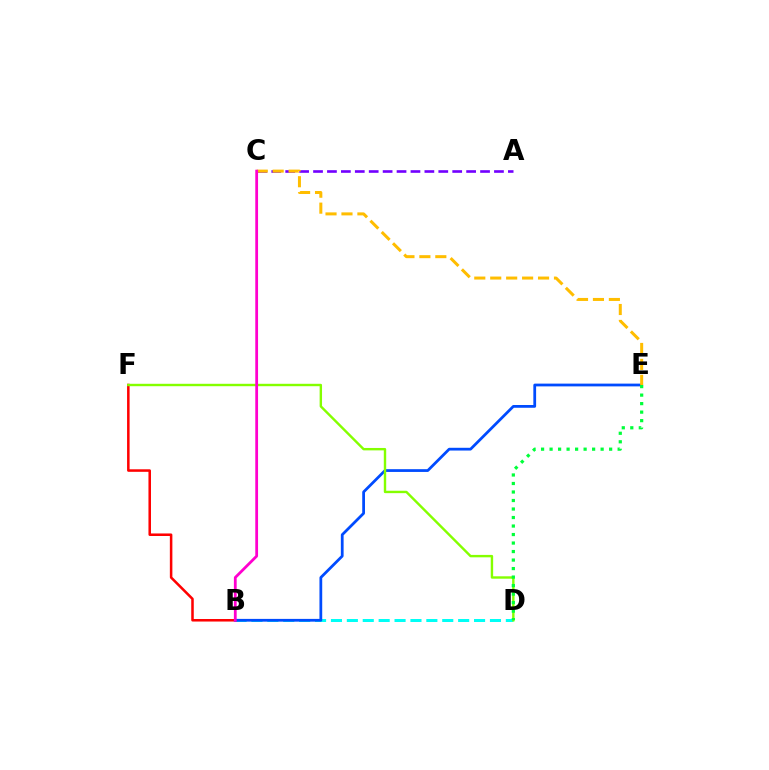{('B', 'D'): [{'color': '#00fff6', 'line_style': 'dashed', 'thickness': 2.16}], ('B', 'F'): [{'color': '#ff0000', 'line_style': 'solid', 'thickness': 1.82}], ('A', 'C'): [{'color': '#7200ff', 'line_style': 'dashed', 'thickness': 1.89}], ('B', 'E'): [{'color': '#004bff', 'line_style': 'solid', 'thickness': 1.99}], ('D', 'F'): [{'color': '#84ff00', 'line_style': 'solid', 'thickness': 1.73}], ('C', 'E'): [{'color': '#ffbd00', 'line_style': 'dashed', 'thickness': 2.17}], ('D', 'E'): [{'color': '#00ff39', 'line_style': 'dotted', 'thickness': 2.31}], ('B', 'C'): [{'color': '#ff00cf', 'line_style': 'solid', 'thickness': 2.0}]}